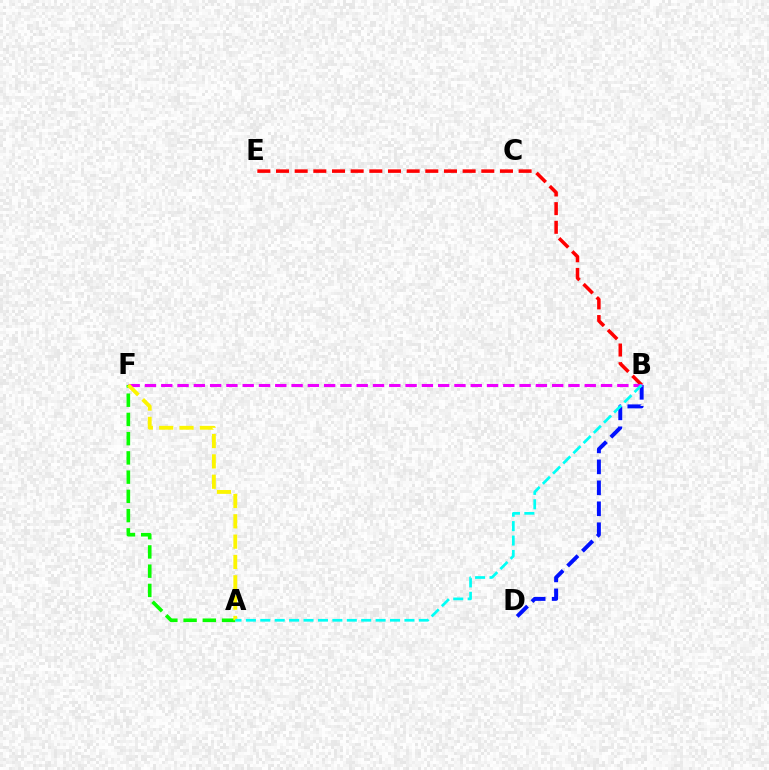{('B', 'D'): [{'color': '#0010ff', 'line_style': 'dashed', 'thickness': 2.85}], ('B', 'E'): [{'color': '#ff0000', 'line_style': 'dashed', 'thickness': 2.54}], ('A', 'F'): [{'color': '#08ff00', 'line_style': 'dashed', 'thickness': 2.61}, {'color': '#fcf500', 'line_style': 'dashed', 'thickness': 2.76}], ('B', 'F'): [{'color': '#ee00ff', 'line_style': 'dashed', 'thickness': 2.21}], ('A', 'B'): [{'color': '#00fff6', 'line_style': 'dashed', 'thickness': 1.96}]}